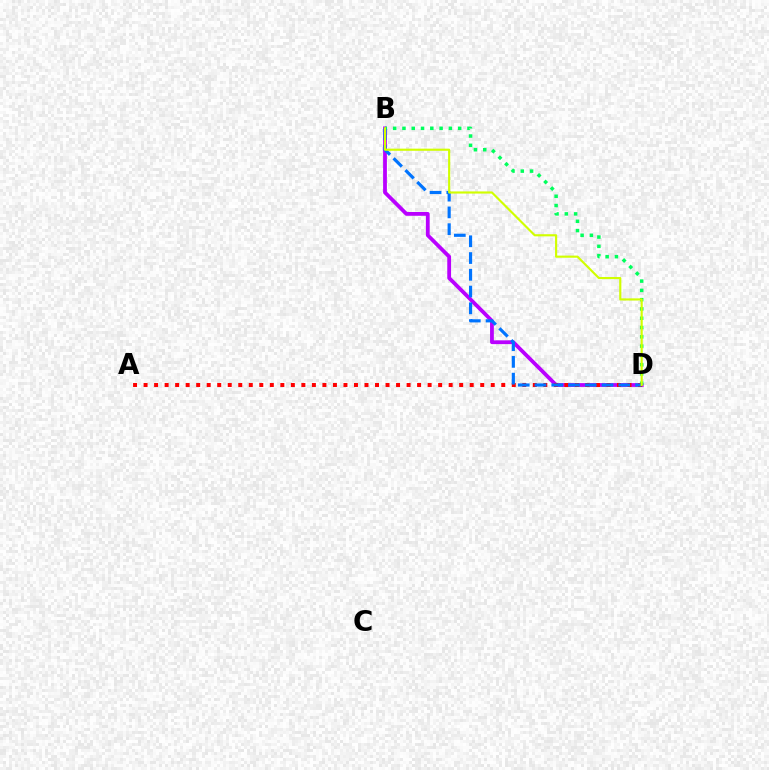{('B', 'D'): [{'color': '#b900ff', 'line_style': 'solid', 'thickness': 2.73}, {'color': '#00ff5c', 'line_style': 'dotted', 'thickness': 2.52}, {'color': '#0074ff', 'line_style': 'dashed', 'thickness': 2.28}, {'color': '#d1ff00', 'line_style': 'solid', 'thickness': 1.54}], ('A', 'D'): [{'color': '#ff0000', 'line_style': 'dotted', 'thickness': 2.86}]}